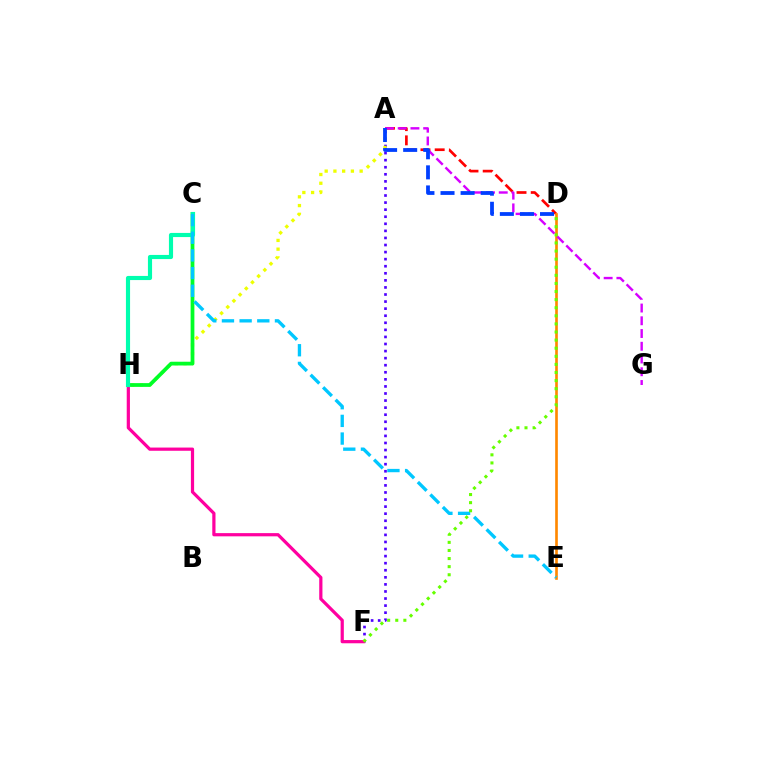{('A', 'F'): [{'color': '#4f00ff', 'line_style': 'dotted', 'thickness': 1.92}], ('A', 'D'): [{'color': '#ff0000', 'line_style': 'dashed', 'thickness': 1.93}, {'color': '#003fff', 'line_style': 'dashed', 'thickness': 2.73}], ('D', 'E'): [{'color': '#ff8800', 'line_style': 'solid', 'thickness': 1.91}], ('A', 'H'): [{'color': '#eeff00', 'line_style': 'dotted', 'thickness': 2.38}], ('A', 'G'): [{'color': '#d600ff', 'line_style': 'dashed', 'thickness': 1.73}], ('F', 'H'): [{'color': '#ff00a0', 'line_style': 'solid', 'thickness': 2.31}], ('C', 'H'): [{'color': '#00ff27', 'line_style': 'solid', 'thickness': 2.7}, {'color': '#00ffaf', 'line_style': 'solid', 'thickness': 2.98}], ('C', 'E'): [{'color': '#00c7ff', 'line_style': 'dashed', 'thickness': 2.4}], ('D', 'F'): [{'color': '#66ff00', 'line_style': 'dotted', 'thickness': 2.2}]}